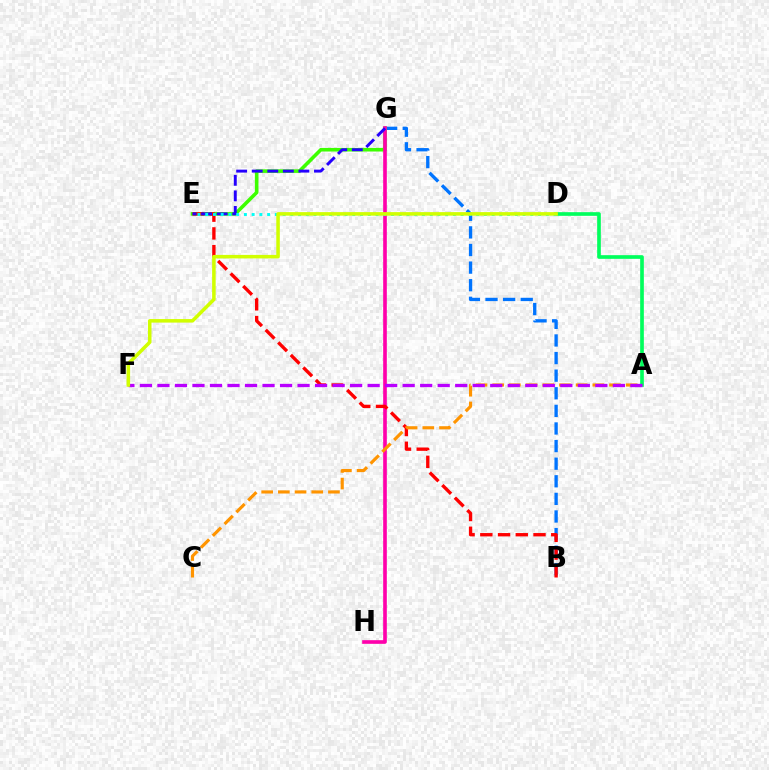{('B', 'G'): [{'color': '#0074ff', 'line_style': 'dashed', 'thickness': 2.39}], ('E', 'G'): [{'color': '#3dff00', 'line_style': 'solid', 'thickness': 2.59}, {'color': '#2500ff', 'line_style': 'dashed', 'thickness': 2.11}], ('G', 'H'): [{'color': '#ff00ac', 'line_style': 'solid', 'thickness': 2.62}], ('A', 'D'): [{'color': '#00ff5c', 'line_style': 'solid', 'thickness': 2.64}], ('B', 'E'): [{'color': '#ff0000', 'line_style': 'dashed', 'thickness': 2.41}], ('A', 'C'): [{'color': '#ff9400', 'line_style': 'dashed', 'thickness': 2.27}], ('A', 'F'): [{'color': '#b900ff', 'line_style': 'dashed', 'thickness': 2.38}], ('D', 'E'): [{'color': '#00fff6', 'line_style': 'dotted', 'thickness': 2.1}], ('D', 'F'): [{'color': '#d1ff00', 'line_style': 'solid', 'thickness': 2.54}]}